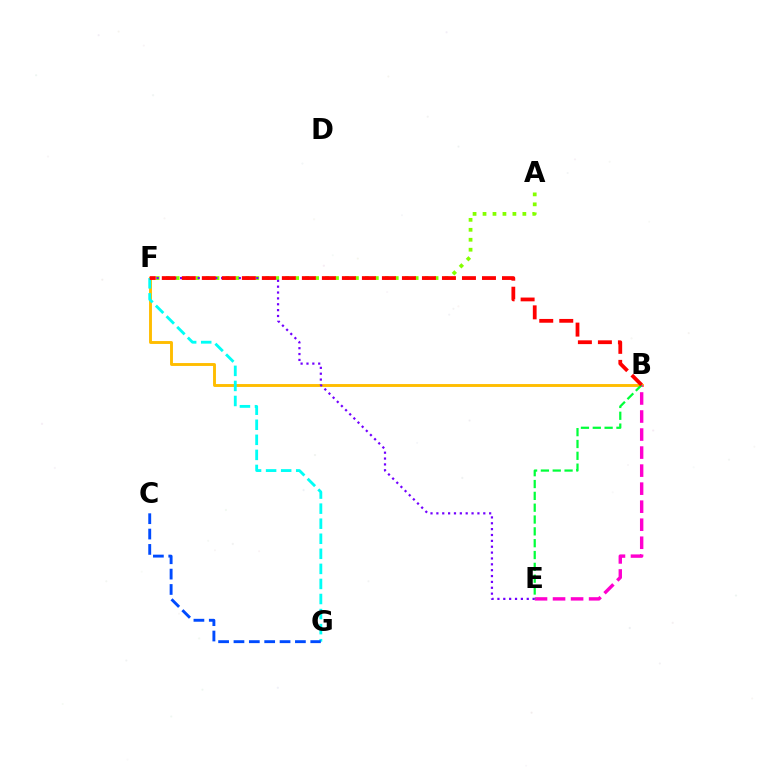{('B', 'F'): [{'color': '#ffbd00', 'line_style': 'solid', 'thickness': 2.09}, {'color': '#ff0000', 'line_style': 'dashed', 'thickness': 2.72}], ('B', 'E'): [{'color': '#ff00cf', 'line_style': 'dashed', 'thickness': 2.45}, {'color': '#00ff39', 'line_style': 'dashed', 'thickness': 1.61}], ('A', 'F'): [{'color': '#84ff00', 'line_style': 'dotted', 'thickness': 2.71}], ('E', 'F'): [{'color': '#7200ff', 'line_style': 'dotted', 'thickness': 1.59}], ('F', 'G'): [{'color': '#00fff6', 'line_style': 'dashed', 'thickness': 2.05}], ('C', 'G'): [{'color': '#004bff', 'line_style': 'dashed', 'thickness': 2.09}]}